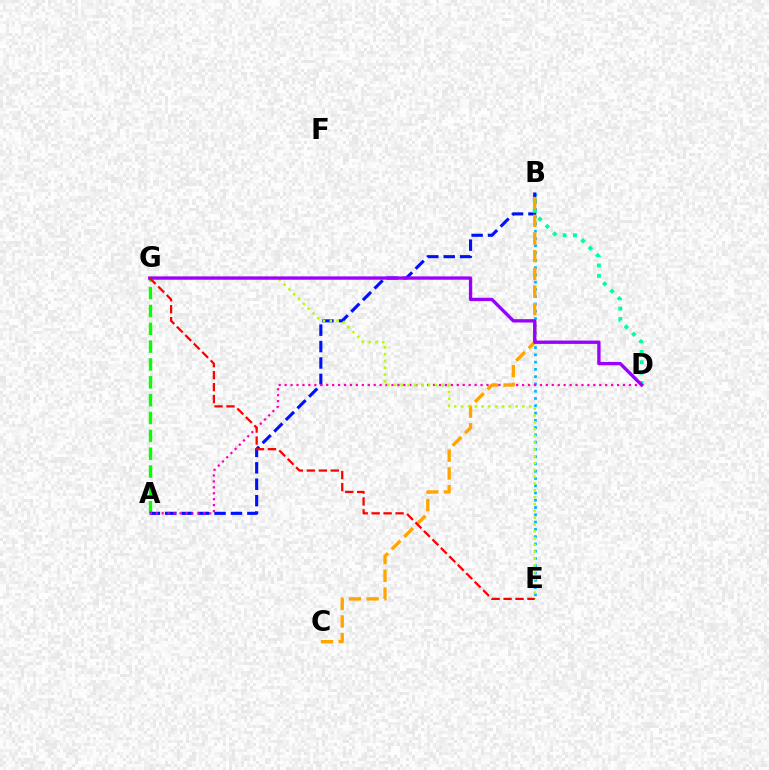{('A', 'G'): [{'color': '#08ff00', 'line_style': 'dashed', 'thickness': 2.42}], ('B', 'E'): [{'color': '#00b5ff', 'line_style': 'dotted', 'thickness': 1.98}], ('A', 'B'): [{'color': '#0010ff', 'line_style': 'dashed', 'thickness': 2.23}], ('B', 'D'): [{'color': '#00ff9d', 'line_style': 'dotted', 'thickness': 2.83}], ('A', 'D'): [{'color': '#ff00bd', 'line_style': 'dotted', 'thickness': 1.61}], ('B', 'C'): [{'color': '#ffa500', 'line_style': 'dashed', 'thickness': 2.4}], ('E', 'G'): [{'color': '#b3ff00', 'line_style': 'dotted', 'thickness': 1.85}, {'color': '#ff0000', 'line_style': 'dashed', 'thickness': 1.62}], ('D', 'G'): [{'color': '#9b00ff', 'line_style': 'solid', 'thickness': 2.41}]}